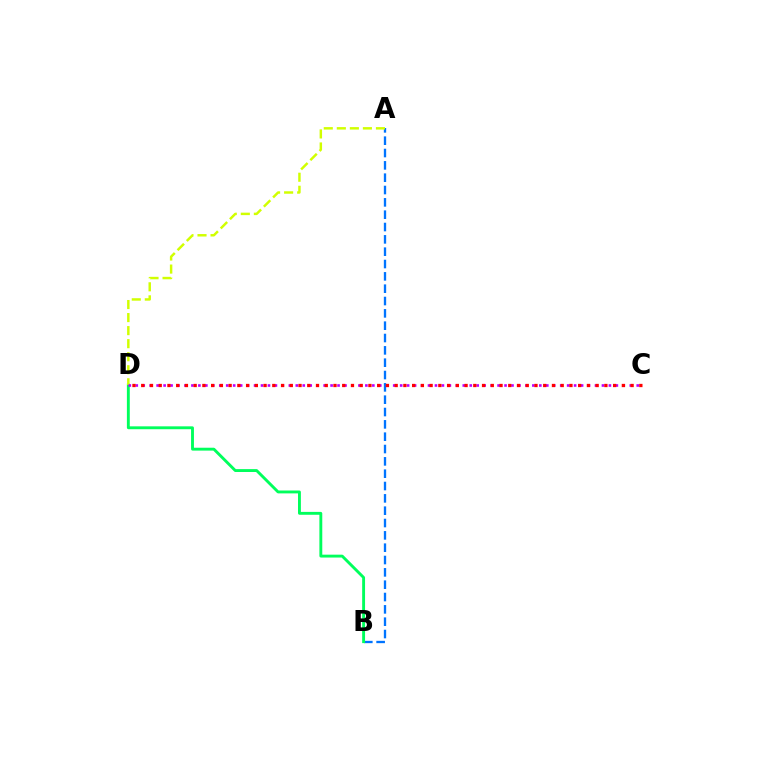{('A', 'B'): [{'color': '#0074ff', 'line_style': 'dashed', 'thickness': 1.68}], ('B', 'D'): [{'color': '#00ff5c', 'line_style': 'solid', 'thickness': 2.08}], ('A', 'D'): [{'color': '#d1ff00', 'line_style': 'dashed', 'thickness': 1.77}], ('C', 'D'): [{'color': '#b900ff', 'line_style': 'dotted', 'thickness': 1.89}, {'color': '#ff0000', 'line_style': 'dotted', 'thickness': 2.37}]}